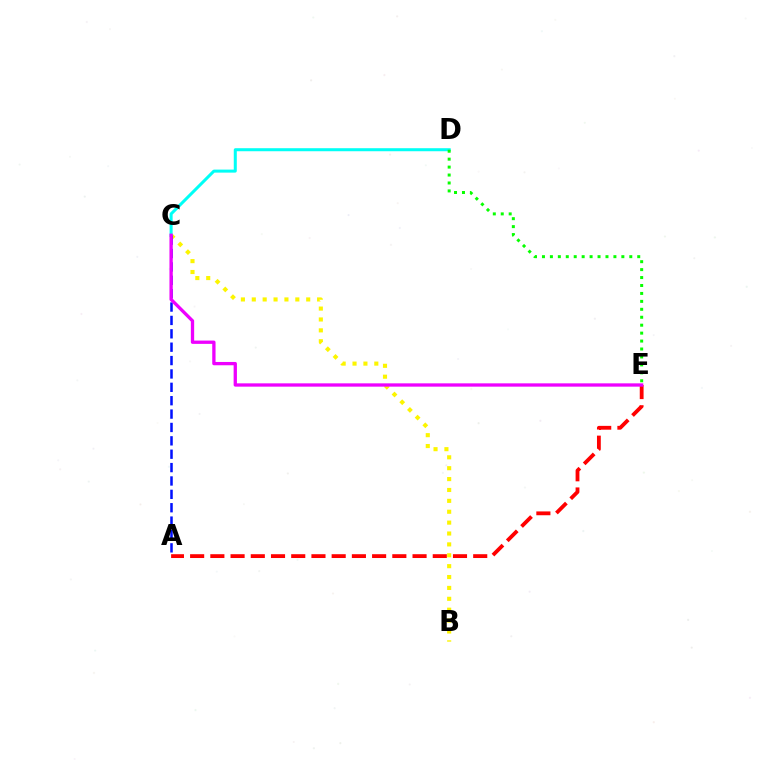{('B', 'C'): [{'color': '#fcf500', 'line_style': 'dotted', 'thickness': 2.96}], ('C', 'D'): [{'color': '#00fff6', 'line_style': 'solid', 'thickness': 2.18}], ('A', 'C'): [{'color': '#0010ff', 'line_style': 'dashed', 'thickness': 1.82}], ('A', 'E'): [{'color': '#ff0000', 'line_style': 'dashed', 'thickness': 2.75}], ('D', 'E'): [{'color': '#08ff00', 'line_style': 'dotted', 'thickness': 2.16}], ('C', 'E'): [{'color': '#ee00ff', 'line_style': 'solid', 'thickness': 2.38}]}